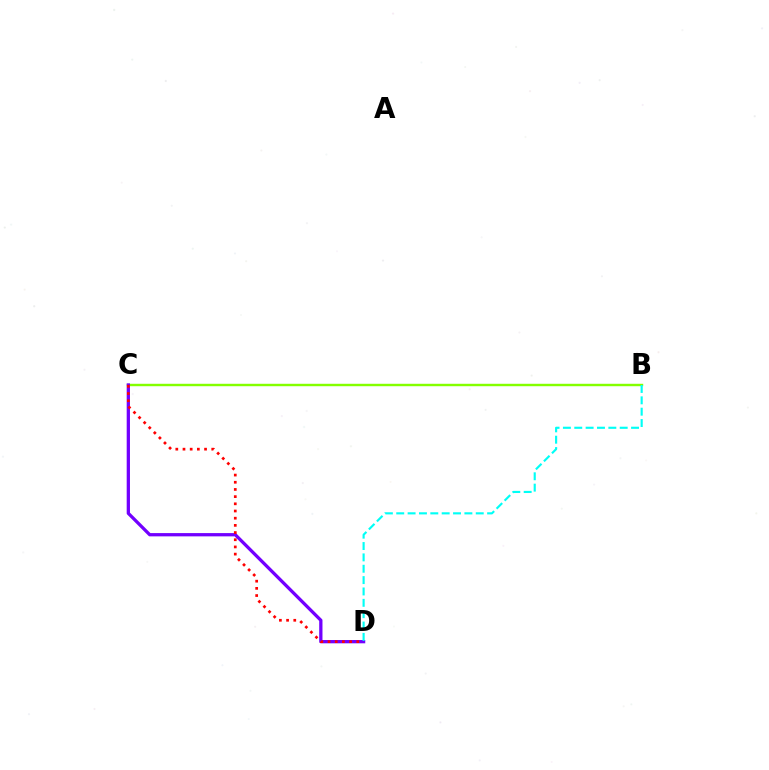{('B', 'C'): [{'color': '#84ff00', 'line_style': 'solid', 'thickness': 1.74}], ('C', 'D'): [{'color': '#7200ff', 'line_style': 'solid', 'thickness': 2.36}, {'color': '#ff0000', 'line_style': 'dotted', 'thickness': 1.95}], ('B', 'D'): [{'color': '#00fff6', 'line_style': 'dashed', 'thickness': 1.54}]}